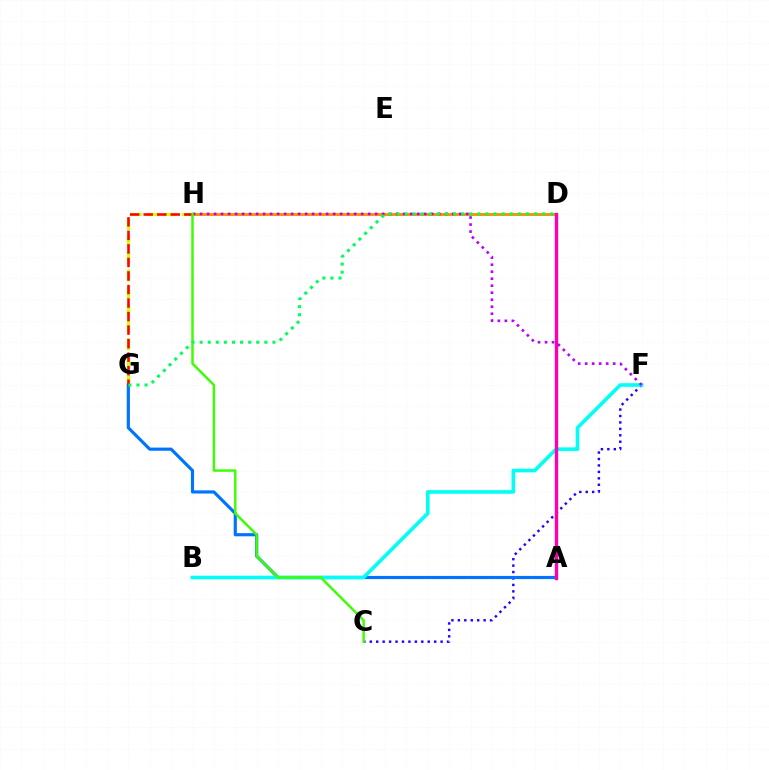{('D', 'H'): [{'color': '#ff9400', 'line_style': 'solid', 'thickness': 2.16}], ('C', 'F'): [{'color': '#2500ff', 'line_style': 'dotted', 'thickness': 1.75}], ('G', 'H'): [{'color': '#d1ff00', 'line_style': 'dashed', 'thickness': 2.33}, {'color': '#ff0000', 'line_style': 'dashed', 'thickness': 1.84}], ('A', 'G'): [{'color': '#0074ff', 'line_style': 'solid', 'thickness': 2.28}], ('B', 'F'): [{'color': '#00fff6', 'line_style': 'solid', 'thickness': 2.6}], ('A', 'D'): [{'color': '#ff00ac', 'line_style': 'solid', 'thickness': 2.42}], ('F', 'H'): [{'color': '#b900ff', 'line_style': 'dotted', 'thickness': 1.9}], ('C', 'H'): [{'color': '#3dff00', 'line_style': 'solid', 'thickness': 1.77}], ('D', 'G'): [{'color': '#00ff5c', 'line_style': 'dotted', 'thickness': 2.2}]}